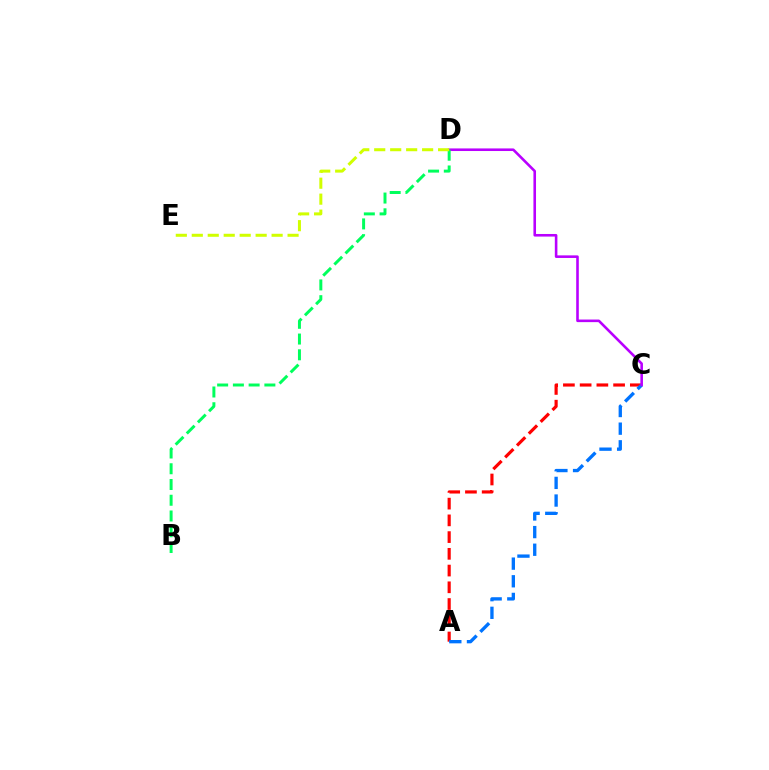{('A', 'C'): [{'color': '#ff0000', 'line_style': 'dashed', 'thickness': 2.27}, {'color': '#0074ff', 'line_style': 'dashed', 'thickness': 2.4}], ('C', 'D'): [{'color': '#b900ff', 'line_style': 'solid', 'thickness': 1.87}], ('B', 'D'): [{'color': '#00ff5c', 'line_style': 'dashed', 'thickness': 2.14}], ('D', 'E'): [{'color': '#d1ff00', 'line_style': 'dashed', 'thickness': 2.17}]}